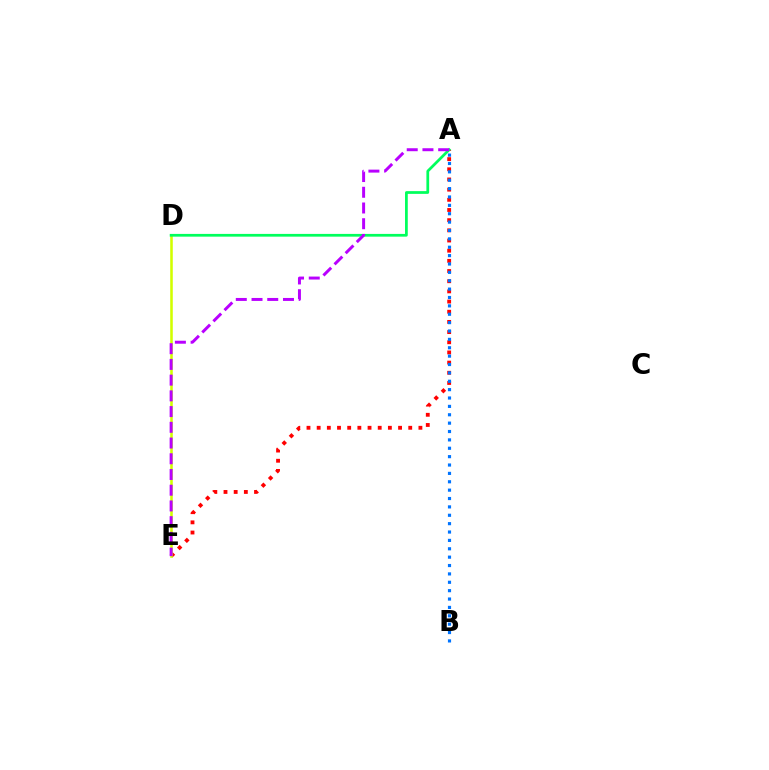{('A', 'E'): [{'color': '#ff0000', 'line_style': 'dotted', 'thickness': 2.76}, {'color': '#b900ff', 'line_style': 'dashed', 'thickness': 2.14}], ('D', 'E'): [{'color': '#d1ff00', 'line_style': 'solid', 'thickness': 1.85}], ('A', 'B'): [{'color': '#0074ff', 'line_style': 'dotted', 'thickness': 2.28}], ('A', 'D'): [{'color': '#00ff5c', 'line_style': 'solid', 'thickness': 1.98}]}